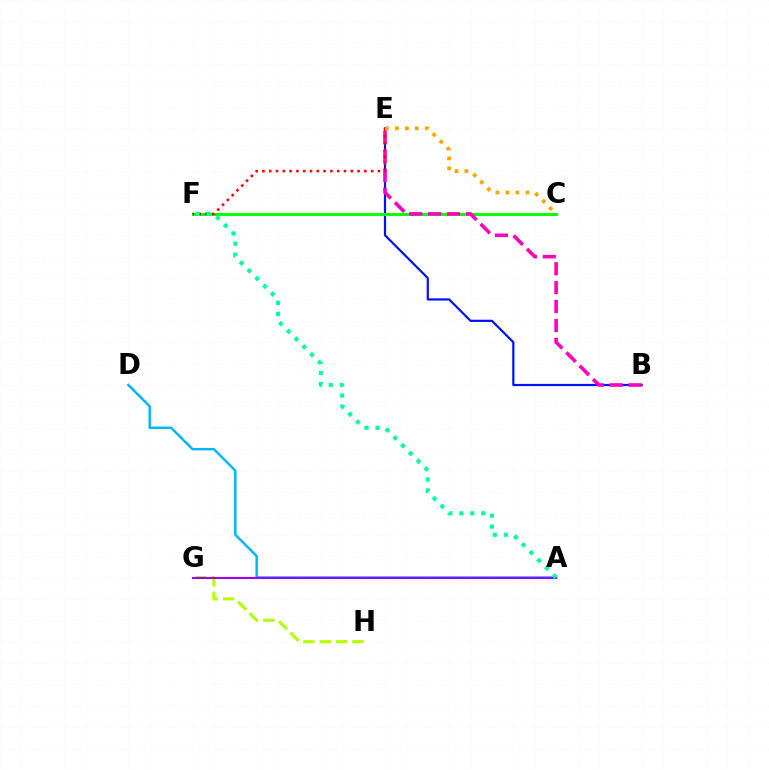{('B', 'E'): [{'color': '#0010ff', 'line_style': 'solid', 'thickness': 1.58}, {'color': '#ff00bd', 'line_style': 'dashed', 'thickness': 2.57}], ('G', 'H'): [{'color': '#b3ff00', 'line_style': 'dashed', 'thickness': 2.22}], ('A', 'D'): [{'color': '#00b5ff', 'line_style': 'solid', 'thickness': 1.76}], ('C', 'F'): [{'color': '#08ff00', 'line_style': 'solid', 'thickness': 2.11}], ('A', 'G'): [{'color': '#9b00ff', 'line_style': 'solid', 'thickness': 1.51}], ('E', 'F'): [{'color': '#ff0000', 'line_style': 'dotted', 'thickness': 1.85}], ('C', 'E'): [{'color': '#ffa500', 'line_style': 'dotted', 'thickness': 2.71}], ('A', 'F'): [{'color': '#00ff9d', 'line_style': 'dotted', 'thickness': 2.98}]}